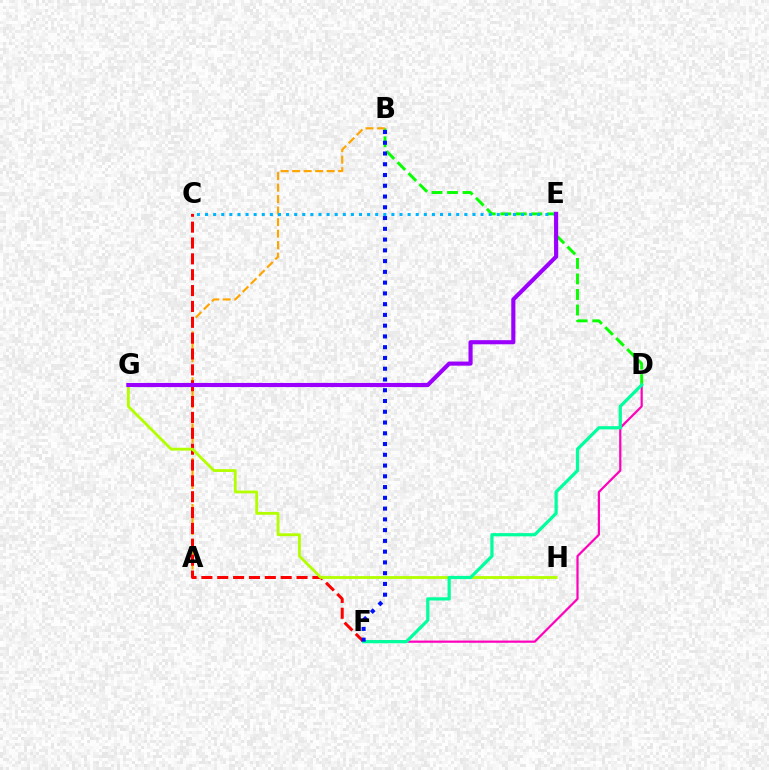{('B', 'D'): [{'color': '#08ff00', 'line_style': 'dashed', 'thickness': 2.11}], ('A', 'B'): [{'color': '#ffa500', 'line_style': 'dashed', 'thickness': 1.56}], ('C', 'E'): [{'color': '#00b5ff', 'line_style': 'dotted', 'thickness': 2.2}], ('C', 'F'): [{'color': '#ff0000', 'line_style': 'dashed', 'thickness': 2.15}], ('D', 'F'): [{'color': '#ff00bd', 'line_style': 'solid', 'thickness': 1.59}, {'color': '#00ff9d', 'line_style': 'solid', 'thickness': 2.31}], ('G', 'H'): [{'color': '#b3ff00', 'line_style': 'solid', 'thickness': 2.04}], ('E', 'G'): [{'color': '#9b00ff', 'line_style': 'solid', 'thickness': 2.96}], ('B', 'F'): [{'color': '#0010ff', 'line_style': 'dotted', 'thickness': 2.92}]}